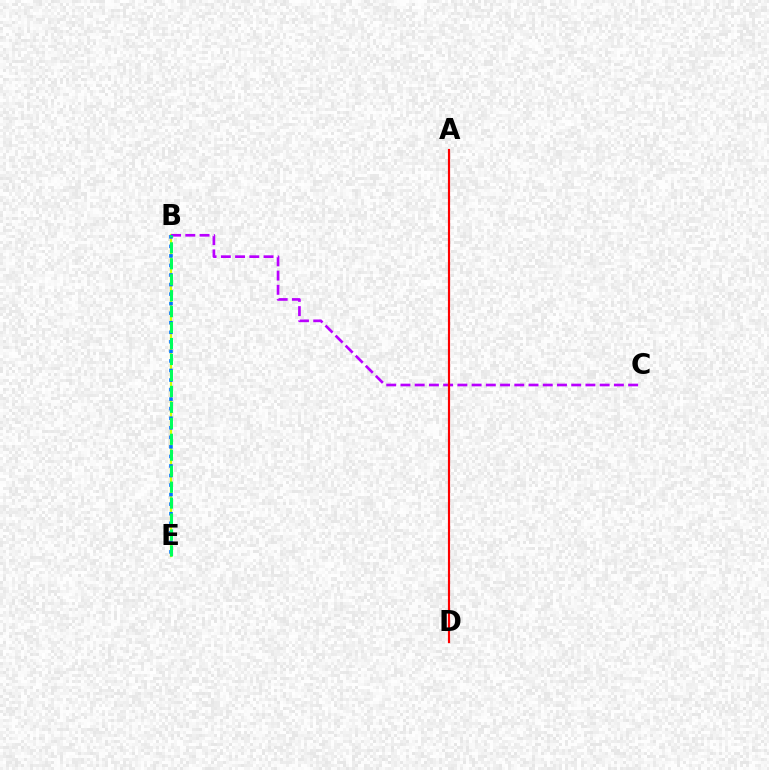{('B', 'E'): [{'color': '#d1ff00', 'line_style': 'solid', 'thickness': 1.62}, {'color': '#0074ff', 'line_style': 'dotted', 'thickness': 2.59}, {'color': '#00ff5c', 'line_style': 'dashed', 'thickness': 2.17}], ('B', 'C'): [{'color': '#b900ff', 'line_style': 'dashed', 'thickness': 1.93}], ('A', 'D'): [{'color': '#ff0000', 'line_style': 'solid', 'thickness': 1.56}]}